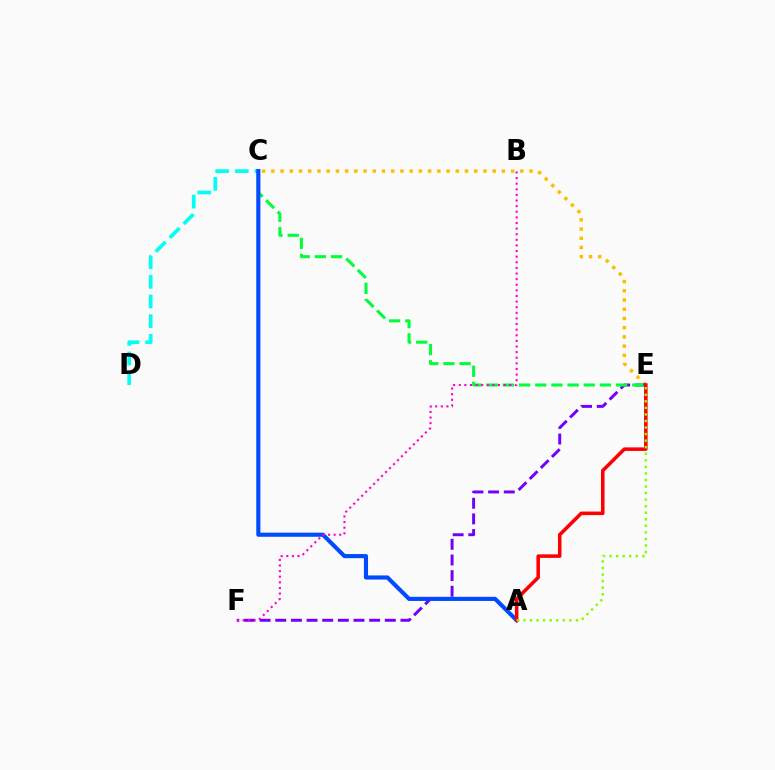{('C', 'E'): [{'color': '#ffbd00', 'line_style': 'dotted', 'thickness': 2.51}, {'color': '#00ff39', 'line_style': 'dashed', 'thickness': 2.2}], ('C', 'D'): [{'color': '#00fff6', 'line_style': 'dashed', 'thickness': 2.67}], ('E', 'F'): [{'color': '#7200ff', 'line_style': 'dashed', 'thickness': 2.13}], ('A', 'C'): [{'color': '#004bff', 'line_style': 'solid', 'thickness': 2.97}], ('B', 'F'): [{'color': '#ff00cf', 'line_style': 'dotted', 'thickness': 1.53}], ('A', 'E'): [{'color': '#ff0000', 'line_style': 'solid', 'thickness': 2.55}, {'color': '#84ff00', 'line_style': 'dotted', 'thickness': 1.78}]}